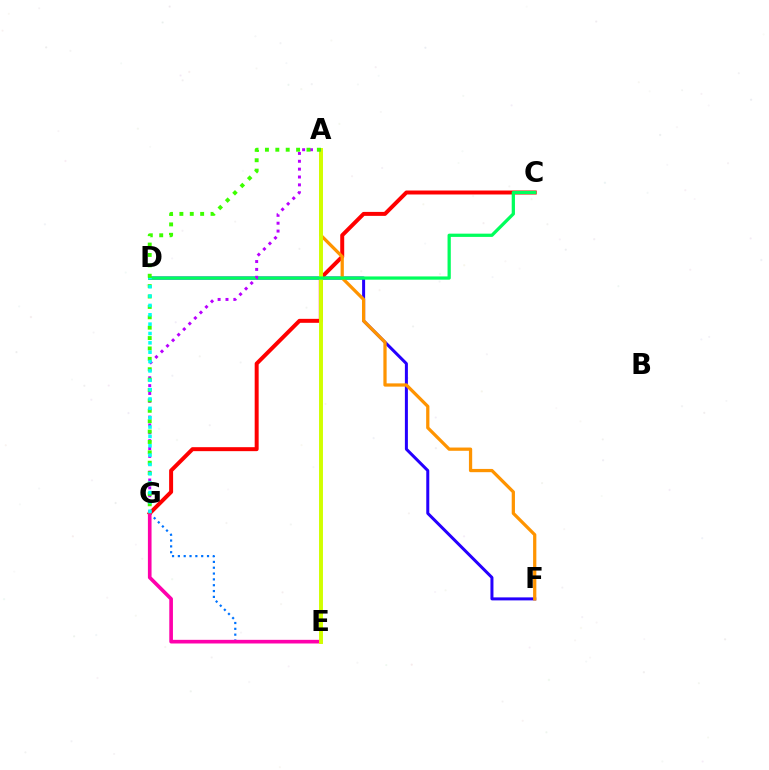{('D', 'F'): [{'color': '#2500ff', 'line_style': 'solid', 'thickness': 2.17}], ('E', 'G'): [{'color': '#0074ff', 'line_style': 'dotted', 'thickness': 1.58}, {'color': '#ff00ac', 'line_style': 'solid', 'thickness': 2.63}], ('C', 'G'): [{'color': '#ff0000', 'line_style': 'solid', 'thickness': 2.86}], ('A', 'F'): [{'color': '#ff9400', 'line_style': 'solid', 'thickness': 2.34}], ('A', 'E'): [{'color': '#d1ff00', 'line_style': 'solid', 'thickness': 2.83}], ('C', 'D'): [{'color': '#00ff5c', 'line_style': 'solid', 'thickness': 2.34}], ('A', 'G'): [{'color': '#b900ff', 'line_style': 'dotted', 'thickness': 2.14}, {'color': '#3dff00', 'line_style': 'dotted', 'thickness': 2.82}], ('D', 'G'): [{'color': '#00fff6', 'line_style': 'dotted', 'thickness': 2.54}]}